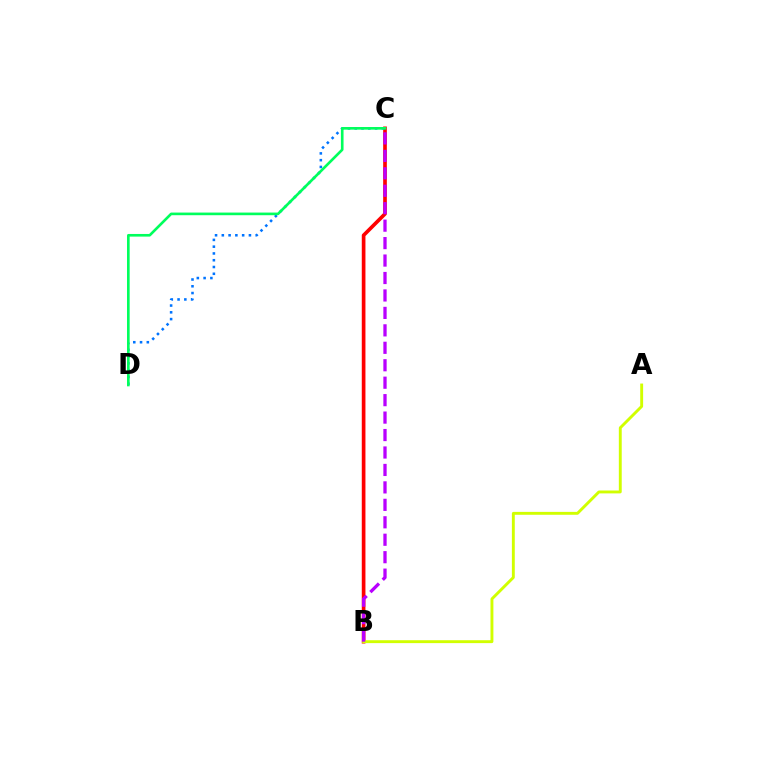{('B', 'C'): [{'color': '#ff0000', 'line_style': 'solid', 'thickness': 2.64}, {'color': '#b900ff', 'line_style': 'dashed', 'thickness': 2.37}], ('A', 'B'): [{'color': '#d1ff00', 'line_style': 'solid', 'thickness': 2.09}], ('C', 'D'): [{'color': '#0074ff', 'line_style': 'dotted', 'thickness': 1.84}, {'color': '#00ff5c', 'line_style': 'solid', 'thickness': 1.9}]}